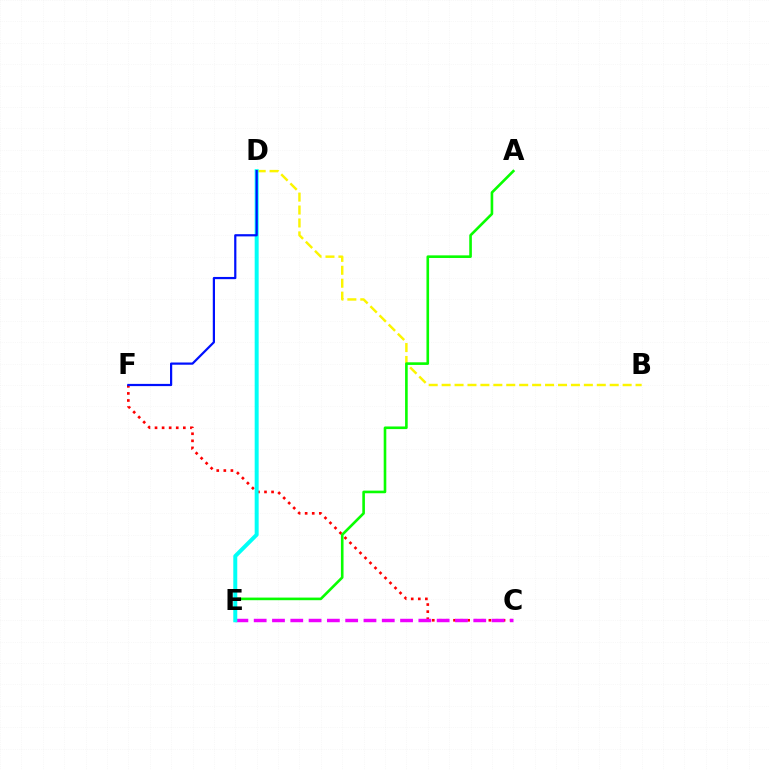{('B', 'D'): [{'color': '#fcf500', 'line_style': 'dashed', 'thickness': 1.76}], ('C', 'F'): [{'color': '#ff0000', 'line_style': 'dotted', 'thickness': 1.92}], ('A', 'E'): [{'color': '#08ff00', 'line_style': 'solid', 'thickness': 1.89}], ('C', 'E'): [{'color': '#ee00ff', 'line_style': 'dashed', 'thickness': 2.49}], ('D', 'E'): [{'color': '#00fff6', 'line_style': 'solid', 'thickness': 2.86}], ('D', 'F'): [{'color': '#0010ff', 'line_style': 'solid', 'thickness': 1.6}]}